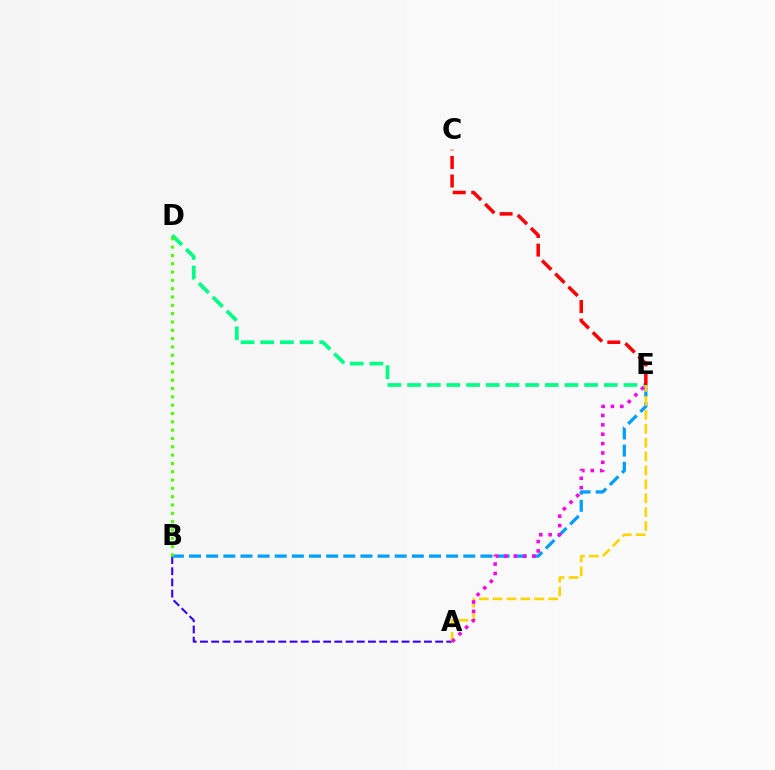{('A', 'B'): [{'color': '#3700ff', 'line_style': 'dashed', 'thickness': 1.52}], ('B', 'E'): [{'color': '#009eff', 'line_style': 'dashed', 'thickness': 2.33}], ('D', 'E'): [{'color': '#00ff86', 'line_style': 'dashed', 'thickness': 2.67}], ('C', 'E'): [{'color': '#ff0000', 'line_style': 'dashed', 'thickness': 2.52}], ('B', 'D'): [{'color': '#4fff00', 'line_style': 'dotted', 'thickness': 2.26}], ('A', 'E'): [{'color': '#ffd500', 'line_style': 'dashed', 'thickness': 1.89}, {'color': '#ff00ed', 'line_style': 'dotted', 'thickness': 2.55}]}